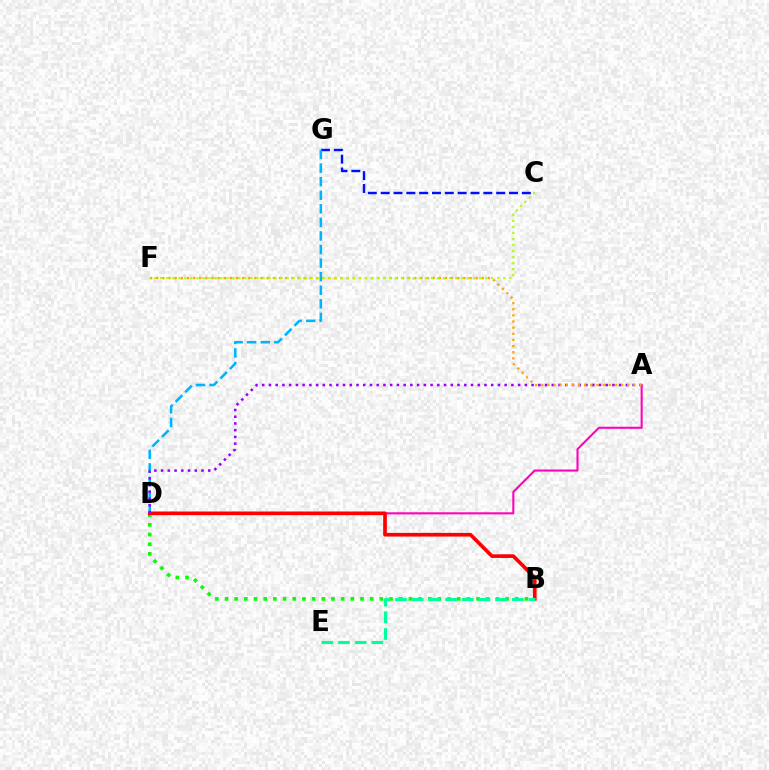{('A', 'D'): [{'color': '#ff00bd', 'line_style': 'solid', 'thickness': 1.5}, {'color': '#9b00ff', 'line_style': 'dotted', 'thickness': 1.83}], ('B', 'D'): [{'color': '#08ff00', 'line_style': 'dotted', 'thickness': 2.63}, {'color': '#ff0000', 'line_style': 'solid', 'thickness': 2.64}], ('C', 'G'): [{'color': '#0010ff', 'line_style': 'dashed', 'thickness': 1.74}], ('D', 'G'): [{'color': '#00b5ff', 'line_style': 'dashed', 'thickness': 1.84}], ('B', 'E'): [{'color': '#00ff9d', 'line_style': 'dashed', 'thickness': 2.27}], ('A', 'F'): [{'color': '#ffa500', 'line_style': 'dotted', 'thickness': 1.67}], ('C', 'F'): [{'color': '#b3ff00', 'line_style': 'dotted', 'thickness': 1.64}]}